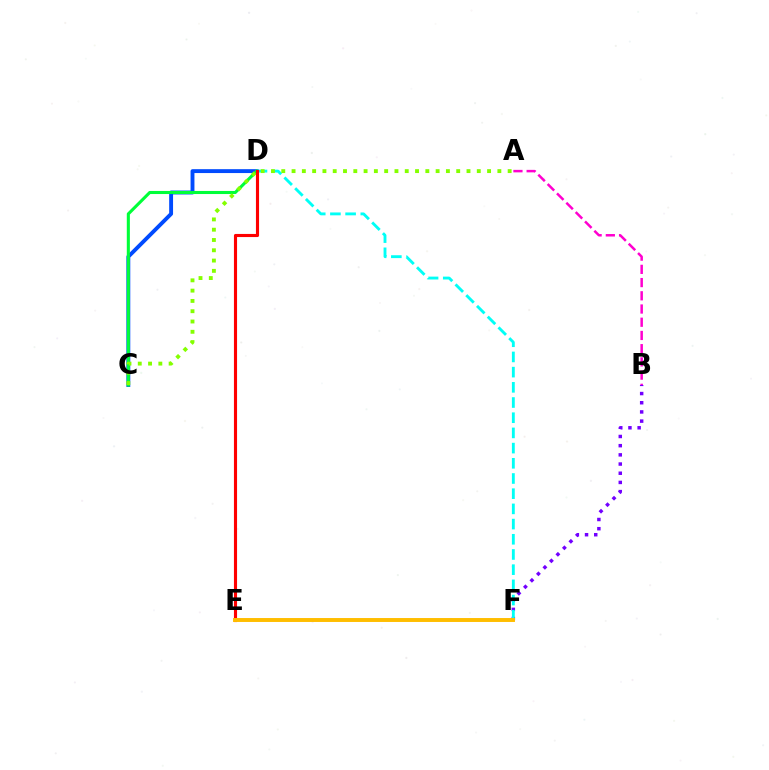{('C', 'D'): [{'color': '#004bff', 'line_style': 'solid', 'thickness': 2.79}, {'color': '#00ff39', 'line_style': 'solid', 'thickness': 2.22}], ('A', 'B'): [{'color': '#ff00cf', 'line_style': 'dashed', 'thickness': 1.8}], ('B', 'F'): [{'color': '#7200ff', 'line_style': 'dotted', 'thickness': 2.5}], ('D', 'F'): [{'color': '#00fff6', 'line_style': 'dashed', 'thickness': 2.06}], ('A', 'C'): [{'color': '#84ff00', 'line_style': 'dotted', 'thickness': 2.8}], ('D', 'E'): [{'color': '#ff0000', 'line_style': 'solid', 'thickness': 2.24}], ('E', 'F'): [{'color': '#ffbd00', 'line_style': 'solid', 'thickness': 2.84}]}